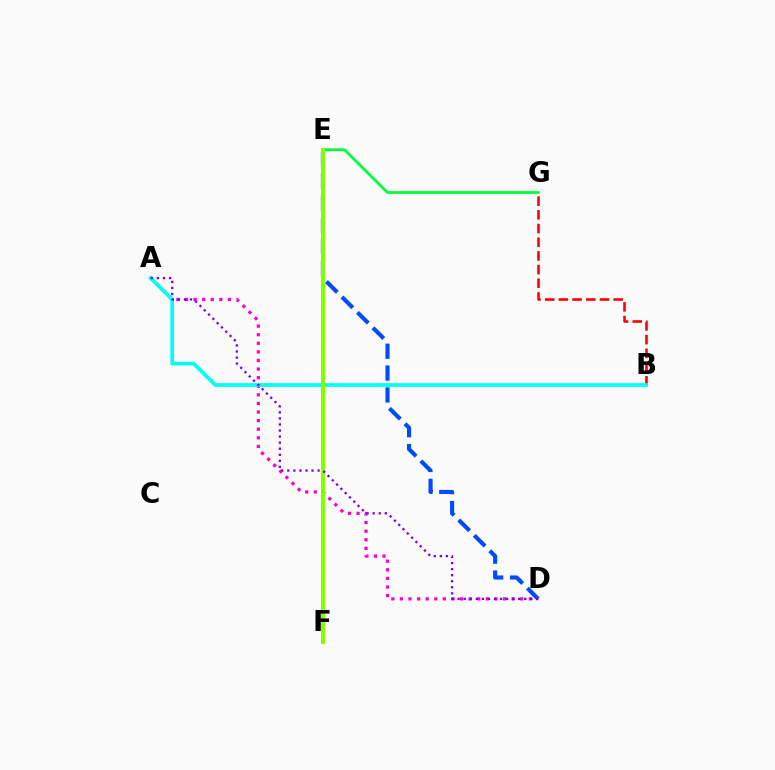{('E', 'G'): [{'color': '#00ff39', 'line_style': 'solid', 'thickness': 1.99}], ('B', 'G'): [{'color': '#ff0000', 'line_style': 'dashed', 'thickness': 1.86}], ('D', 'E'): [{'color': '#004bff', 'line_style': 'dashed', 'thickness': 2.97}], ('E', 'F'): [{'color': '#ffbd00', 'line_style': 'dashed', 'thickness': 2.9}, {'color': '#84ff00', 'line_style': 'solid', 'thickness': 2.94}], ('A', 'D'): [{'color': '#ff00cf', 'line_style': 'dotted', 'thickness': 2.34}, {'color': '#7200ff', 'line_style': 'dotted', 'thickness': 1.65}], ('A', 'B'): [{'color': '#00fff6', 'line_style': 'solid', 'thickness': 2.67}]}